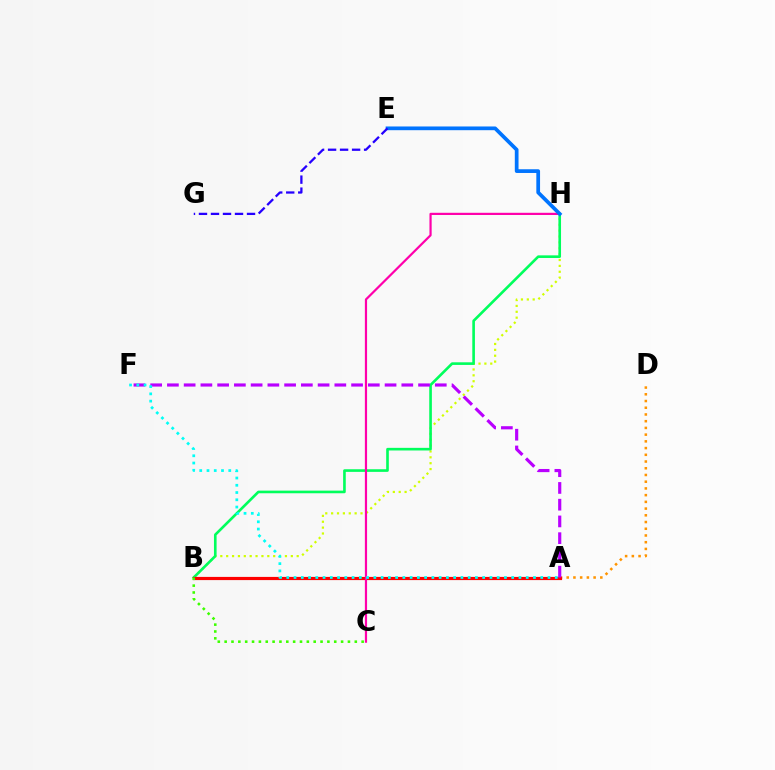{('A', 'D'): [{'color': '#ff9400', 'line_style': 'dotted', 'thickness': 1.83}], ('B', 'H'): [{'color': '#d1ff00', 'line_style': 'dotted', 'thickness': 1.6}, {'color': '#00ff5c', 'line_style': 'solid', 'thickness': 1.89}], ('A', 'B'): [{'color': '#ff0000', 'line_style': 'solid', 'thickness': 2.29}], ('B', 'C'): [{'color': '#3dff00', 'line_style': 'dotted', 'thickness': 1.86}], ('A', 'F'): [{'color': '#b900ff', 'line_style': 'dashed', 'thickness': 2.27}, {'color': '#00fff6', 'line_style': 'dotted', 'thickness': 1.97}], ('C', 'H'): [{'color': '#ff00ac', 'line_style': 'solid', 'thickness': 1.59}], ('E', 'H'): [{'color': '#0074ff', 'line_style': 'solid', 'thickness': 2.68}], ('E', 'G'): [{'color': '#2500ff', 'line_style': 'dashed', 'thickness': 1.63}]}